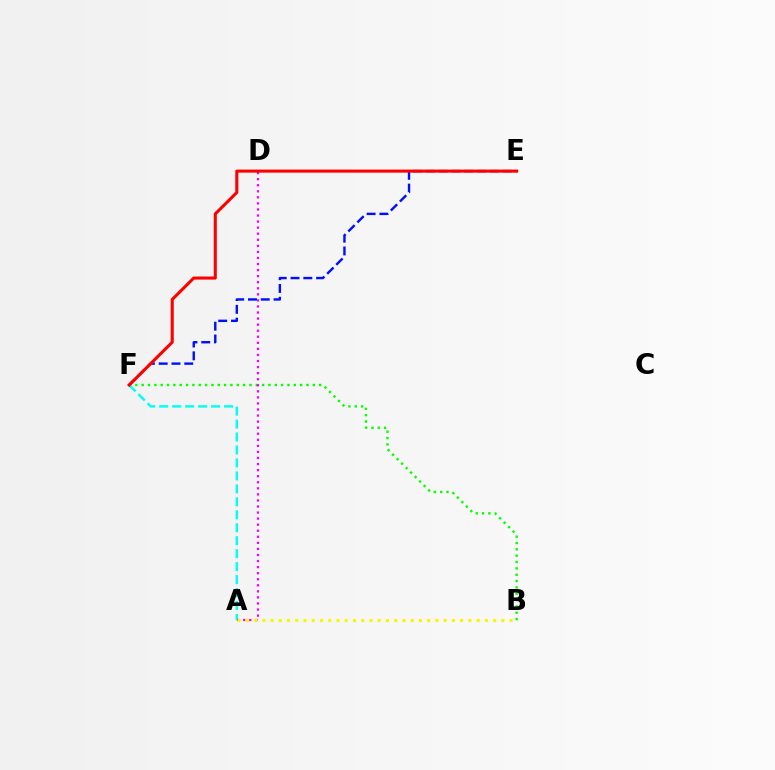{('A', 'F'): [{'color': '#00fff6', 'line_style': 'dashed', 'thickness': 1.76}], ('B', 'F'): [{'color': '#08ff00', 'line_style': 'dotted', 'thickness': 1.72}], ('A', 'D'): [{'color': '#ee00ff', 'line_style': 'dotted', 'thickness': 1.65}], ('A', 'B'): [{'color': '#fcf500', 'line_style': 'dotted', 'thickness': 2.24}], ('E', 'F'): [{'color': '#0010ff', 'line_style': 'dashed', 'thickness': 1.74}, {'color': '#ff0000', 'line_style': 'solid', 'thickness': 2.21}]}